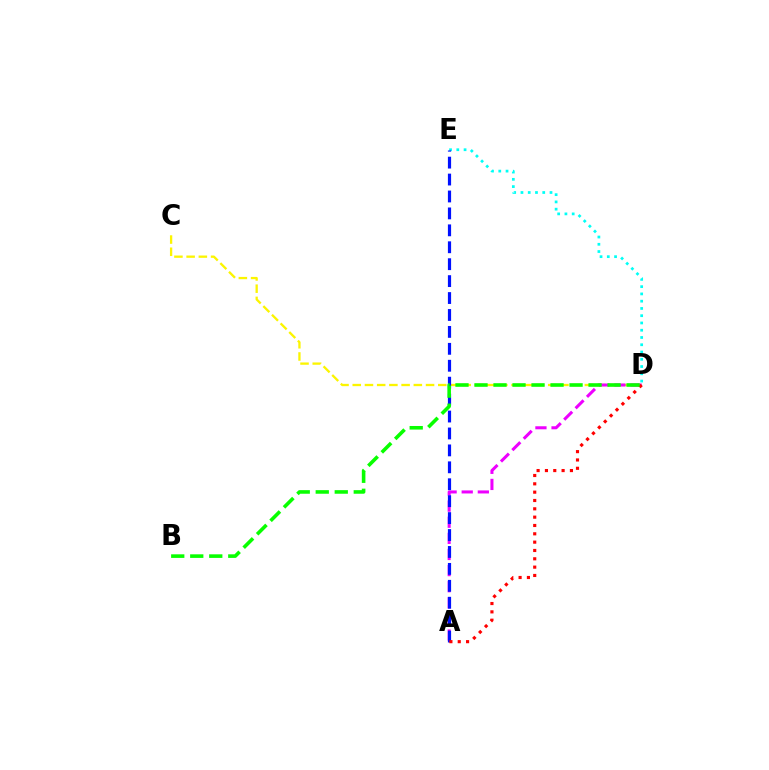{('C', 'D'): [{'color': '#fcf500', 'line_style': 'dashed', 'thickness': 1.66}], ('D', 'E'): [{'color': '#00fff6', 'line_style': 'dotted', 'thickness': 1.97}], ('A', 'D'): [{'color': '#ee00ff', 'line_style': 'dashed', 'thickness': 2.19}, {'color': '#ff0000', 'line_style': 'dotted', 'thickness': 2.26}], ('A', 'E'): [{'color': '#0010ff', 'line_style': 'dashed', 'thickness': 2.3}], ('B', 'D'): [{'color': '#08ff00', 'line_style': 'dashed', 'thickness': 2.58}]}